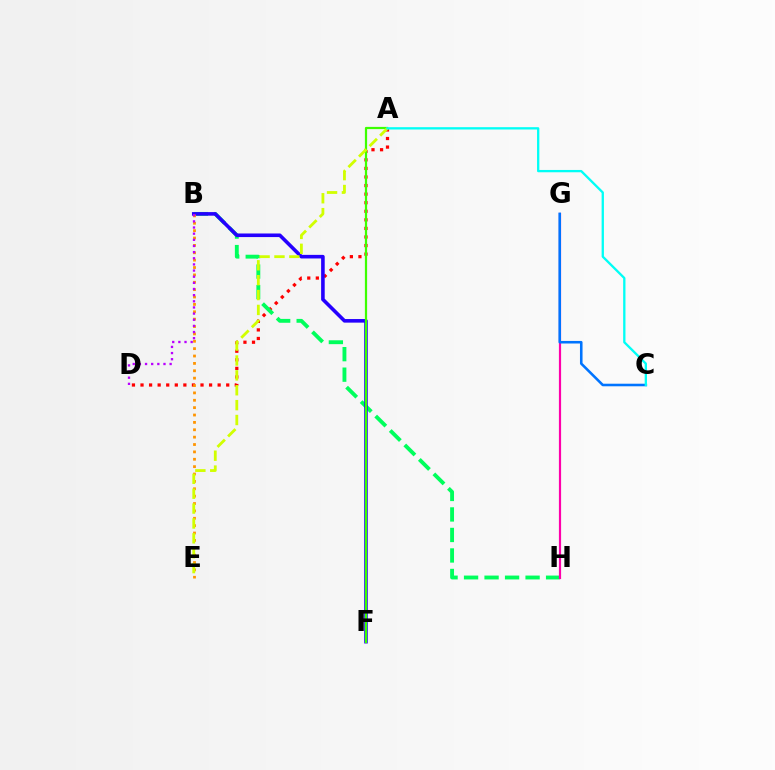{('A', 'D'): [{'color': '#ff0000', 'line_style': 'dotted', 'thickness': 2.33}], ('B', 'H'): [{'color': '#00ff5c', 'line_style': 'dashed', 'thickness': 2.79}], ('G', 'H'): [{'color': '#ff00ac', 'line_style': 'solid', 'thickness': 1.57}], ('B', 'F'): [{'color': '#2500ff', 'line_style': 'solid', 'thickness': 2.58}], ('A', 'F'): [{'color': '#3dff00', 'line_style': 'solid', 'thickness': 1.61}], ('B', 'E'): [{'color': '#ff9400', 'line_style': 'dotted', 'thickness': 2.0}], ('A', 'E'): [{'color': '#d1ff00', 'line_style': 'dashed', 'thickness': 2.02}], ('B', 'D'): [{'color': '#b900ff', 'line_style': 'dotted', 'thickness': 1.67}], ('C', 'G'): [{'color': '#0074ff', 'line_style': 'solid', 'thickness': 1.85}], ('A', 'C'): [{'color': '#00fff6', 'line_style': 'solid', 'thickness': 1.66}]}